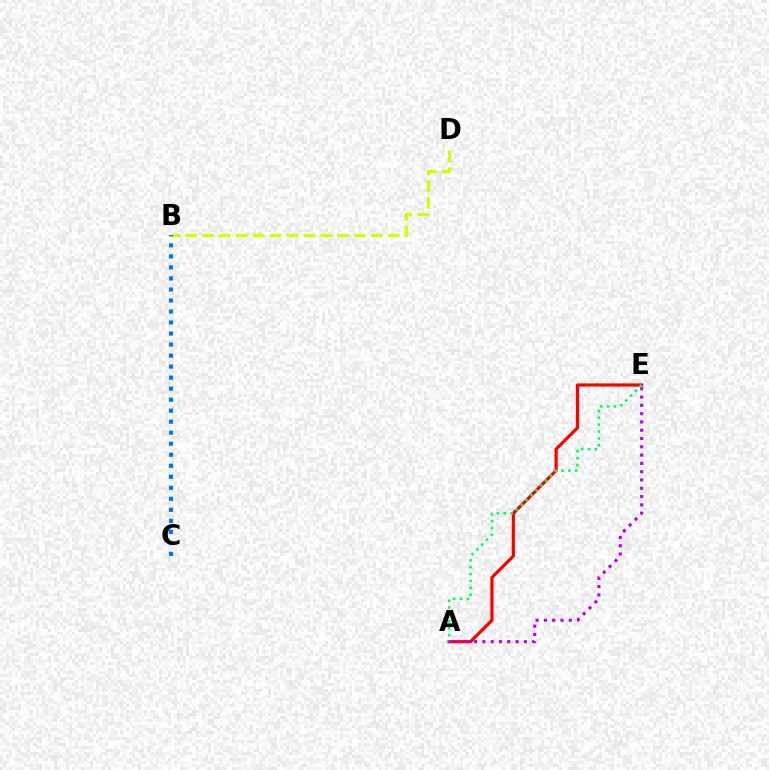{('B', 'D'): [{'color': '#d1ff00', 'line_style': 'dashed', 'thickness': 2.29}], ('A', 'E'): [{'color': '#ff0000', 'line_style': 'solid', 'thickness': 2.3}, {'color': '#00ff5c', 'line_style': 'dotted', 'thickness': 1.86}, {'color': '#b900ff', 'line_style': 'dotted', 'thickness': 2.25}], ('B', 'C'): [{'color': '#0074ff', 'line_style': 'dotted', 'thickness': 2.99}]}